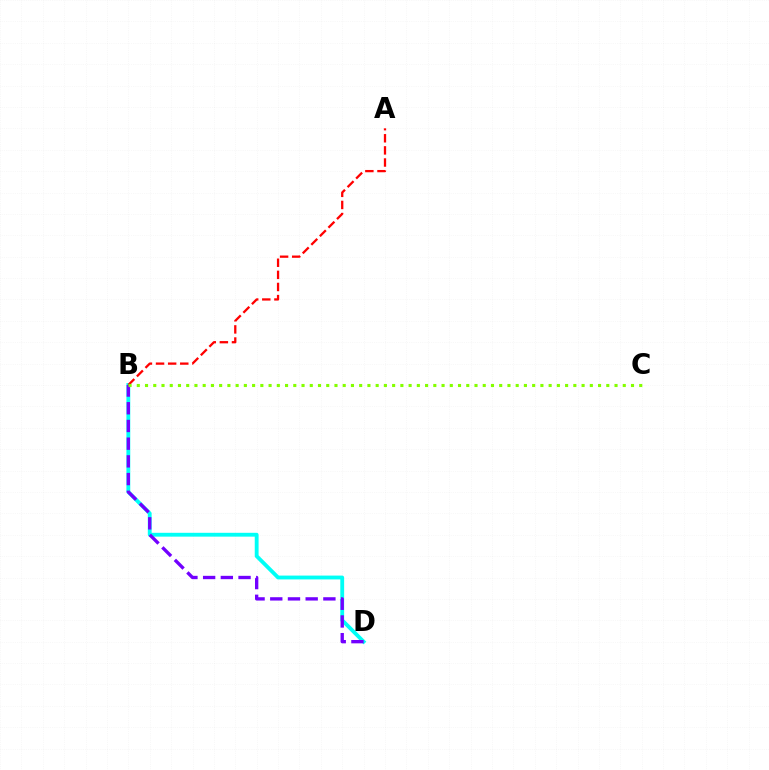{('B', 'D'): [{'color': '#00fff6', 'line_style': 'solid', 'thickness': 2.76}, {'color': '#7200ff', 'line_style': 'dashed', 'thickness': 2.41}], ('A', 'B'): [{'color': '#ff0000', 'line_style': 'dashed', 'thickness': 1.65}], ('B', 'C'): [{'color': '#84ff00', 'line_style': 'dotted', 'thickness': 2.24}]}